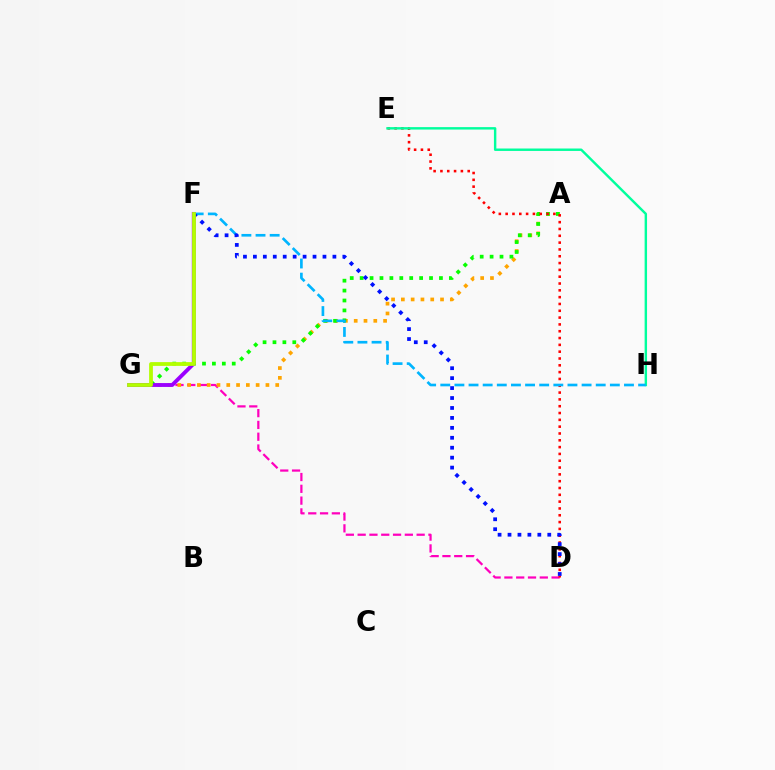{('D', 'G'): [{'color': '#ff00bd', 'line_style': 'dashed', 'thickness': 1.6}], ('A', 'G'): [{'color': '#ffa500', 'line_style': 'dotted', 'thickness': 2.66}, {'color': '#08ff00', 'line_style': 'dotted', 'thickness': 2.69}], ('D', 'E'): [{'color': '#ff0000', 'line_style': 'dotted', 'thickness': 1.85}], ('F', 'G'): [{'color': '#9b00ff', 'line_style': 'solid', 'thickness': 2.78}, {'color': '#b3ff00', 'line_style': 'solid', 'thickness': 2.71}], ('E', 'H'): [{'color': '#00ff9d', 'line_style': 'solid', 'thickness': 1.75}], ('F', 'H'): [{'color': '#00b5ff', 'line_style': 'dashed', 'thickness': 1.92}], ('D', 'F'): [{'color': '#0010ff', 'line_style': 'dotted', 'thickness': 2.7}]}